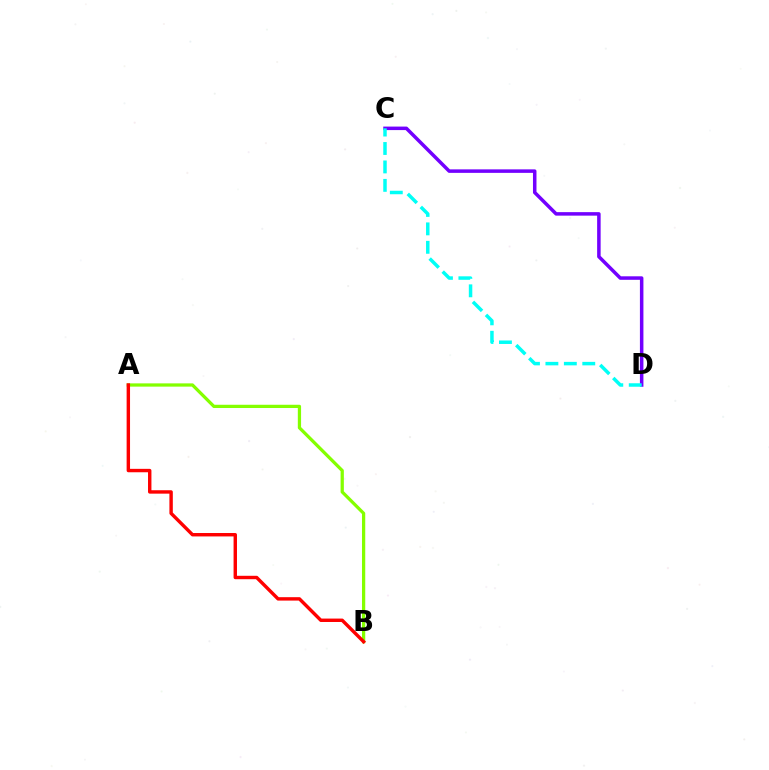{('A', 'B'): [{'color': '#84ff00', 'line_style': 'solid', 'thickness': 2.34}, {'color': '#ff0000', 'line_style': 'solid', 'thickness': 2.46}], ('C', 'D'): [{'color': '#7200ff', 'line_style': 'solid', 'thickness': 2.52}, {'color': '#00fff6', 'line_style': 'dashed', 'thickness': 2.5}]}